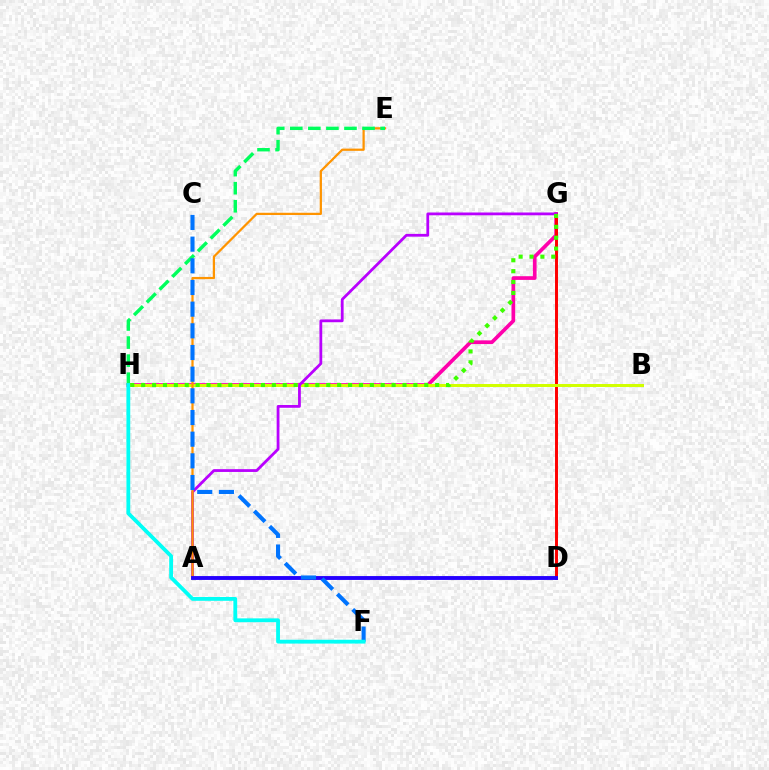{('G', 'H'): [{'color': '#ff00ac', 'line_style': 'solid', 'thickness': 2.66}, {'color': '#3dff00', 'line_style': 'dotted', 'thickness': 2.96}], ('D', 'G'): [{'color': '#ff0000', 'line_style': 'solid', 'thickness': 2.13}], ('B', 'H'): [{'color': '#d1ff00', 'line_style': 'solid', 'thickness': 2.16}], ('A', 'G'): [{'color': '#b900ff', 'line_style': 'solid', 'thickness': 2.0}], ('A', 'E'): [{'color': '#ff9400', 'line_style': 'solid', 'thickness': 1.62}], ('A', 'D'): [{'color': '#2500ff', 'line_style': 'solid', 'thickness': 2.79}], ('E', 'H'): [{'color': '#00ff5c', 'line_style': 'dashed', 'thickness': 2.45}], ('C', 'F'): [{'color': '#0074ff', 'line_style': 'dashed', 'thickness': 2.94}], ('F', 'H'): [{'color': '#00fff6', 'line_style': 'solid', 'thickness': 2.75}]}